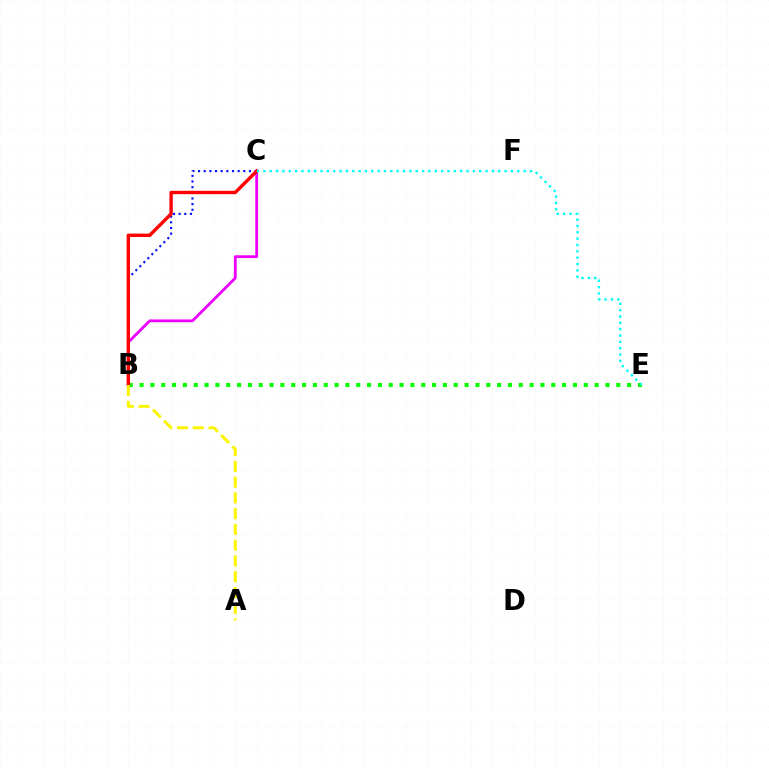{('B', 'C'): [{'color': '#ee00ff', 'line_style': 'solid', 'thickness': 2.02}, {'color': '#0010ff', 'line_style': 'dotted', 'thickness': 1.54}, {'color': '#ff0000', 'line_style': 'solid', 'thickness': 2.44}], ('B', 'E'): [{'color': '#08ff00', 'line_style': 'dotted', 'thickness': 2.94}], ('C', 'E'): [{'color': '#00fff6', 'line_style': 'dotted', 'thickness': 1.72}], ('A', 'B'): [{'color': '#fcf500', 'line_style': 'dashed', 'thickness': 2.14}]}